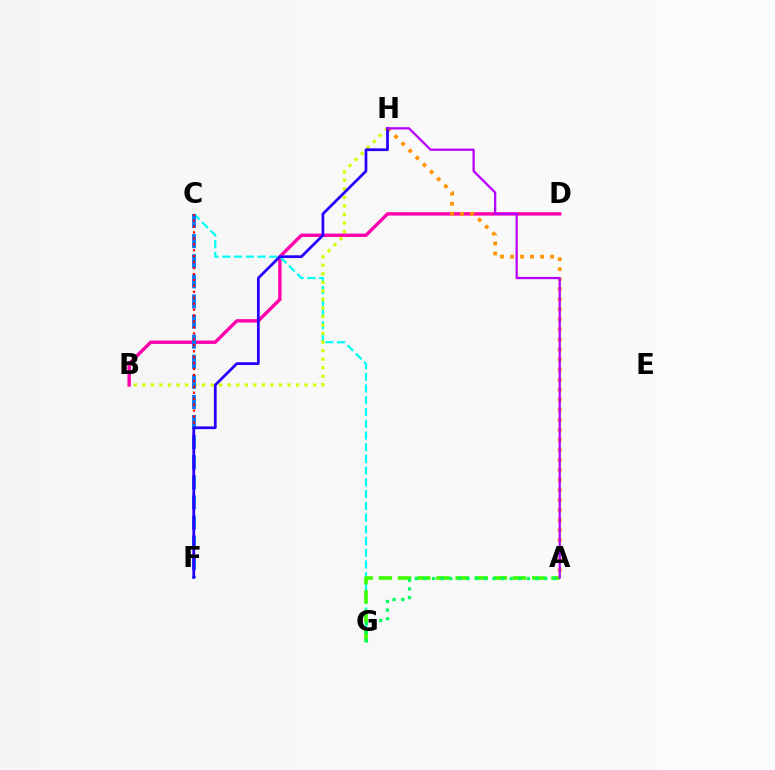{('B', 'D'): [{'color': '#ff00ac', 'line_style': 'solid', 'thickness': 2.44}], ('C', 'G'): [{'color': '#00fff6', 'line_style': 'dashed', 'thickness': 1.59}], ('B', 'H'): [{'color': '#d1ff00', 'line_style': 'dotted', 'thickness': 2.32}], ('C', 'F'): [{'color': '#0074ff', 'line_style': 'dashed', 'thickness': 2.73}, {'color': '#ff0000', 'line_style': 'dotted', 'thickness': 1.61}], ('A', 'G'): [{'color': '#3dff00', 'line_style': 'dashed', 'thickness': 2.6}, {'color': '#00ff5c', 'line_style': 'dotted', 'thickness': 2.34}], ('A', 'H'): [{'color': '#ff9400', 'line_style': 'dotted', 'thickness': 2.73}, {'color': '#b900ff', 'line_style': 'solid', 'thickness': 1.62}], ('F', 'H'): [{'color': '#2500ff', 'line_style': 'solid', 'thickness': 1.97}]}